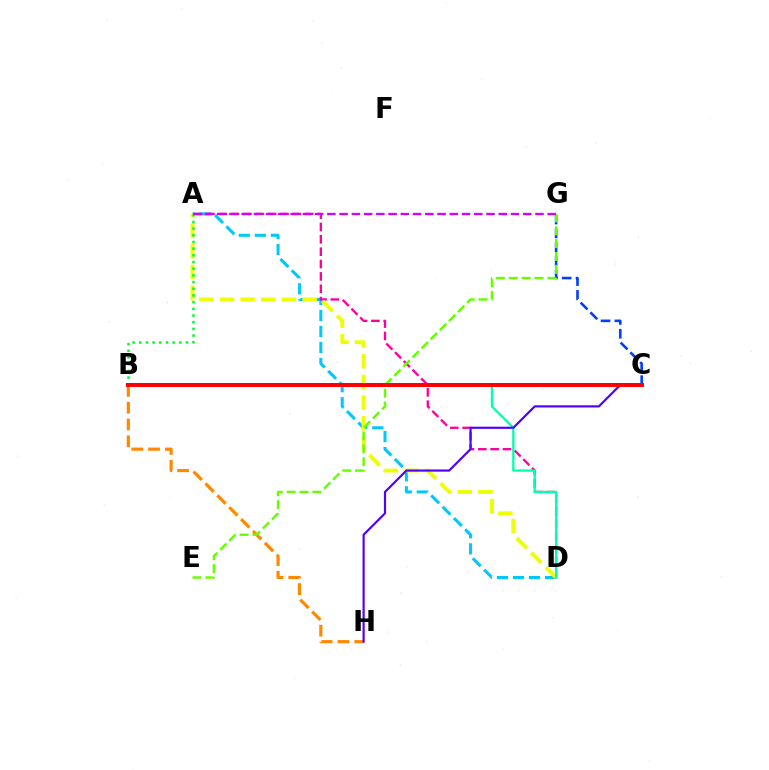{('A', 'D'): [{'color': '#00c7ff', 'line_style': 'dashed', 'thickness': 2.18}, {'color': '#ff00a0', 'line_style': 'dashed', 'thickness': 1.68}, {'color': '#eeff00', 'line_style': 'dashed', 'thickness': 2.81}], ('B', 'H'): [{'color': '#ff8800', 'line_style': 'dashed', 'thickness': 2.28}], ('C', 'G'): [{'color': '#003fff', 'line_style': 'dashed', 'thickness': 1.88}], ('A', 'B'): [{'color': '#00ff27', 'line_style': 'dotted', 'thickness': 1.82}], ('E', 'G'): [{'color': '#66ff00', 'line_style': 'dashed', 'thickness': 1.75}], ('B', 'D'): [{'color': '#00ffaf', 'line_style': 'solid', 'thickness': 1.66}], ('C', 'H'): [{'color': '#4f00ff', 'line_style': 'solid', 'thickness': 1.56}], ('A', 'G'): [{'color': '#d600ff', 'line_style': 'dashed', 'thickness': 1.66}], ('B', 'C'): [{'color': '#ff0000', 'line_style': 'solid', 'thickness': 2.87}]}